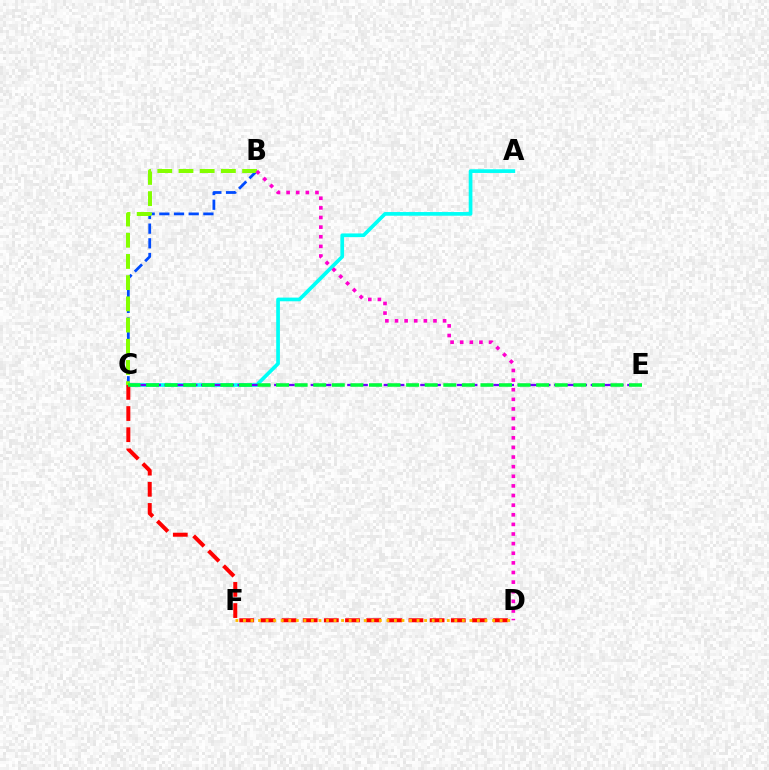{('A', 'C'): [{'color': '#00fff6', 'line_style': 'solid', 'thickness': 2.66}], ('C', 'E'): [{'color': '#7200ff', 'line_style': 'dashed', 'thickness': 1.65}, {'color': '#00ff39', 'line_style': 'dashed', 'thickness': 2.52}], ('B', 'C'): [{'color': '#004bff', 'line_style': 'dashed', 'thickness': 1.99}, {'color': '#84ff00', 'line_style': 'dashed', 'thickness': 2.88}], ('C', 'D'): [{'color': '#ff0000', 'line_style': 'dashed', 'thickness': 2.87}], ('B', 'D'): [{'color': '#ff00cf', 'line_style': 'dotted', 'thickness': 2.61}], ('D', 'F'): [{'color': '#ffbd00', 'line_style': 'dotted', 'thickness': 2.05}]}